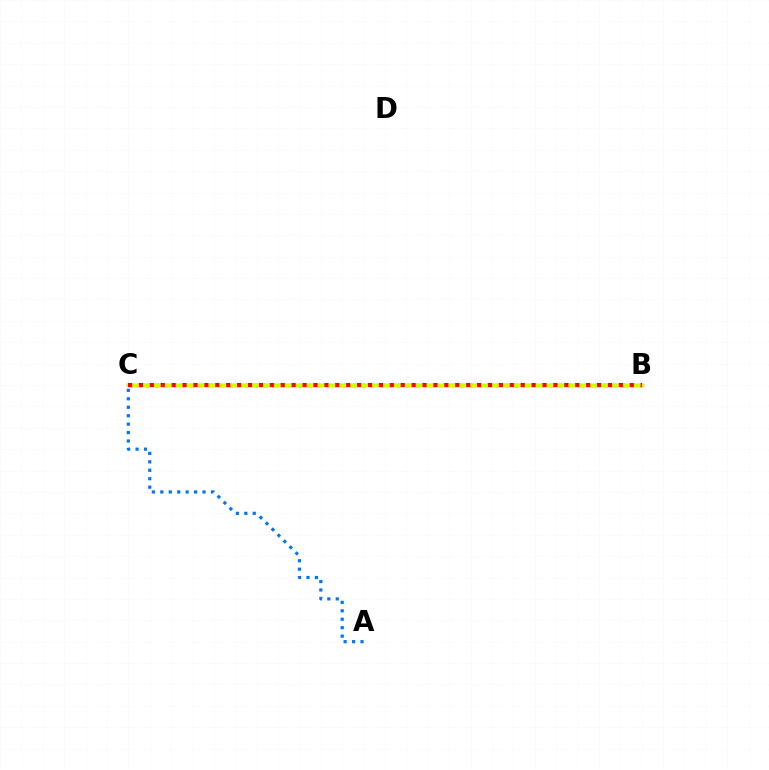{('B', 'C'): [{'color': '#00ff5c', 'line_style': 'dotted', 'thickness': 2.44}, {'color': '#b900ff', 'line_style': 'solid', 'thickness': 2.37}, {'color': '#d1ff00', 'line_style': 'solid', 'thickness': 2.2}, {'color': '#ff0000', 'line_style': 'dotted', 'thickness': 2.96}], ('A', 'C'): [{'color': '#0074ff', 'line_style': 'dotted', 'thickness': 2.29}]}